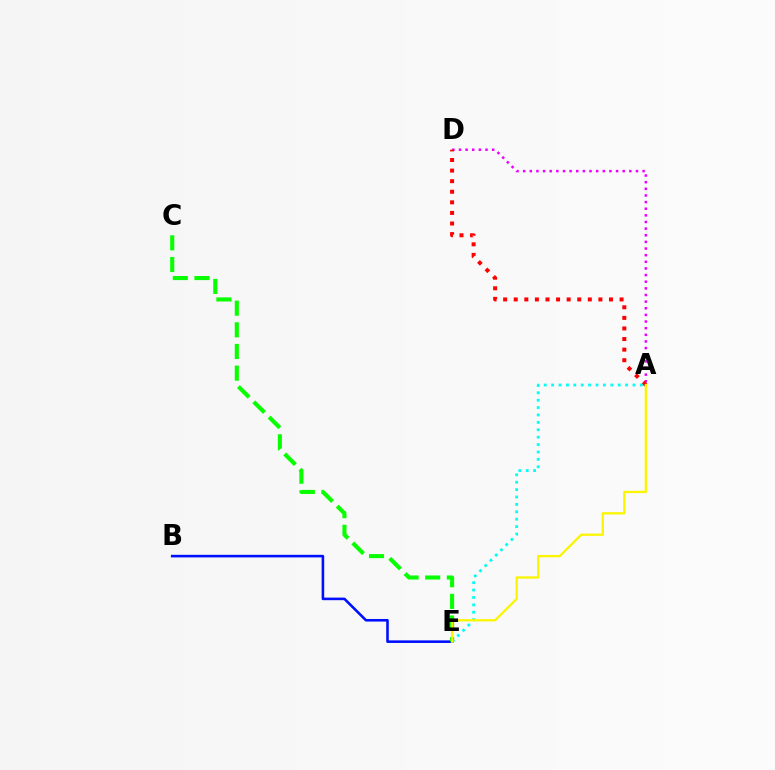{('A', 'D'): [{'color': '#ee00ff', 'line_style': 'dotted', 'thickness': 1.8}, {'color': '#ff0000', 'line_style': 'dotted', 'thickness': 2.88}], ('B', 'E'): [{'color': '#0010ff', 'line_style': 'solid', 'thickness': 1.86}], ('C', 'E'): [{'color': '#08ff00', 'line_style': 'dashed', 'thickness': 2.94}], ('A', 'E'): [{'color': '#00fff6', 'line_style': 'dotted', 'thickness': 2.01}, {'color': '#fcf500', 'line_style': 'solid', 'thickness': 1.65}]}